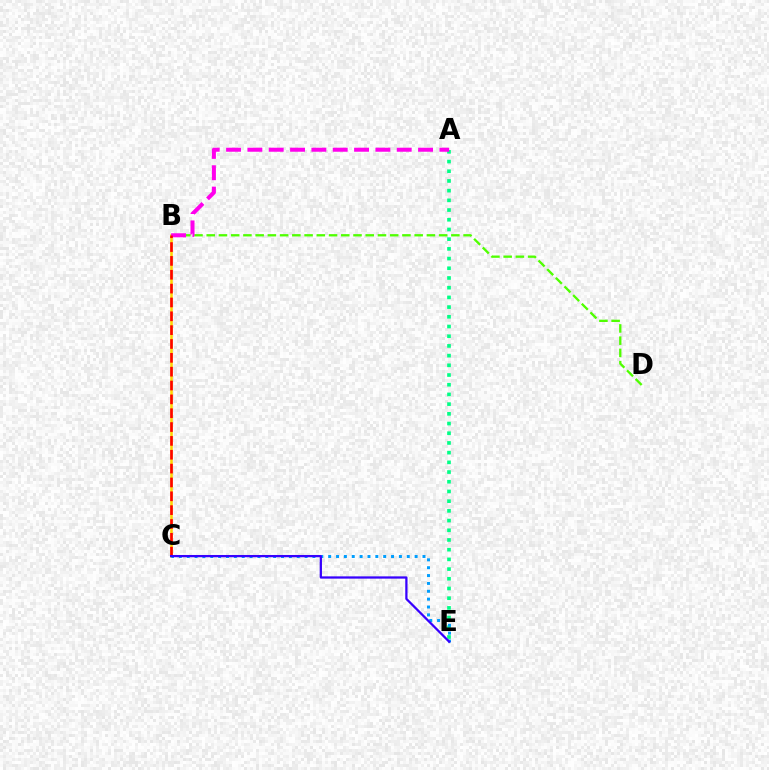{('B', 'C'): [{'color': '#ffd500', 'line_style': 'solid', 'thickness': 1.84}, {'color': '#ff0000', 'line_style': 'dashed', 'thickness': 1.88}], ('B', 'D'): [{'color': '#4fff00', 'line_style': 'dashed', 'thickness': 1.66}], ('A', 'E'): [{'color': '#00ff86', 'line_style': 'dotted', 'thickness': 2.64}], ('A', 'B'): [{'color': '#ff00ed', 'line_style': 'dashed', 'thickness': 2.9}], ('C', 'E'): [{'color': '#009eff', 'line_style': 'dotted', 'thickness': 2.14}, {'color': '#3700ff', 'line_style': 'solid', 'thickness': 1.63}]}